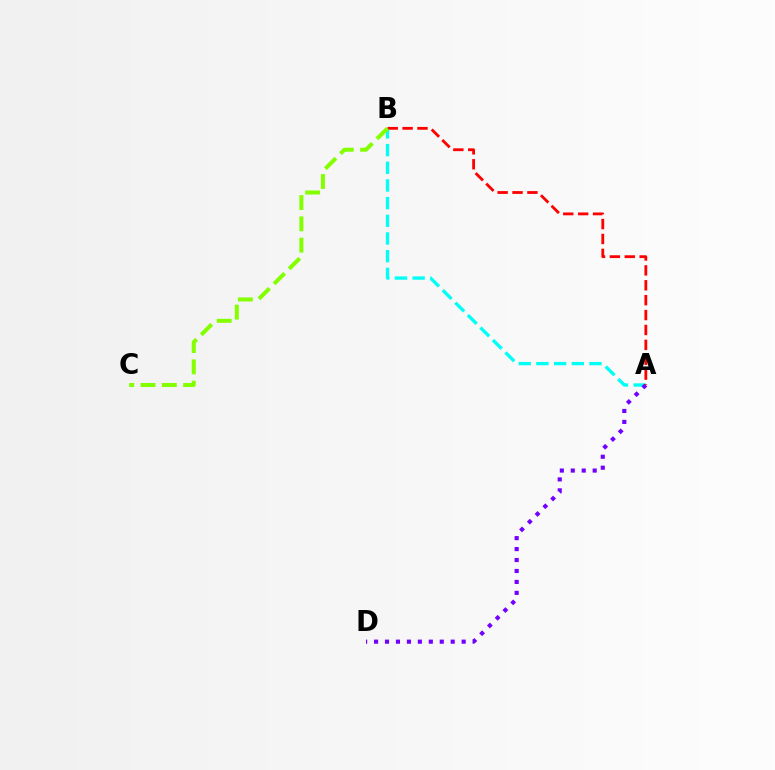{('A', 'B'): [{'color': '#00fff6', 'line_style': 'dashed', 'thickness': 2.4}, {'color': '#ff0000', 'line_style': 'dashed', 'thickness': 2.02}], ('A', 'D'): [{'color': '#7200ff', 'line_style': 'dotted', 'thickness': 2.98}], ('B', 'C'): [{'color': '#84ff00', 'line_style': 'dashed', 'thickness': 2.89}]}